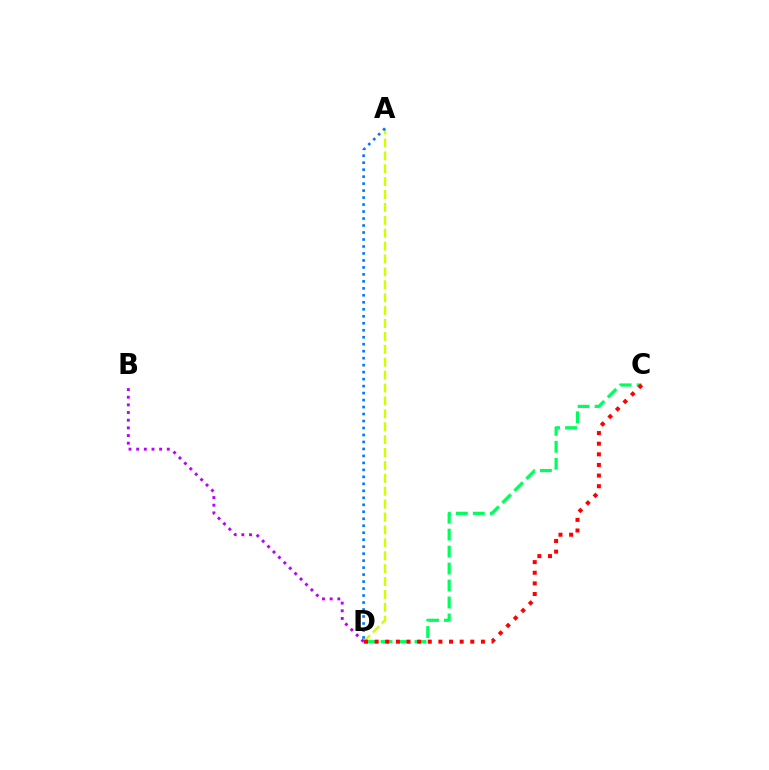{('A', 'D'): [{'color': '#d1ff00', 'line_style': 'dashed', 'thickness': 1.75}, {'color': '#0074ff', 'line_style': 'dotted', 'thickness': 1.9}], ('C', 'D'): [{'color': '#00ff5c', 'line_style': 'dashed', 'thickness': 2.31}, {'color': '#ff0000', 'line_style': 'dotted', 'thickness': 2.89}], ('B', 'D'): [{'color': '#b900ff', 'line_style': 'dotted', 'thickness': 2.08}]}